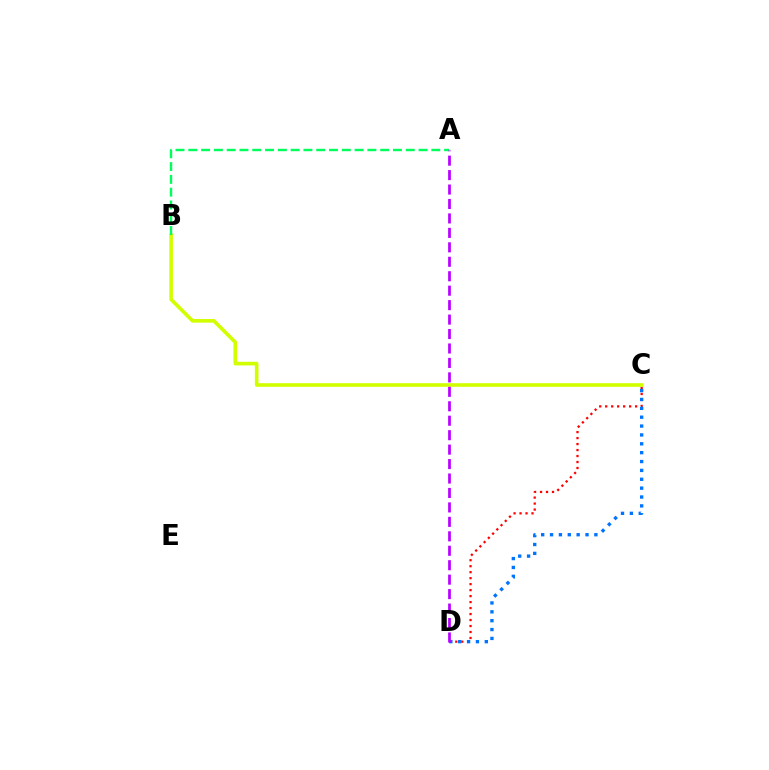{('C', 'D'): [{'color': '#ff0000', 'line_style': 'dotted', 'thickness': 1.63}, {'color': '#0074ff', 'line_style': 'dotted', 'thickness': 2.41}], ('B', 'C'): [{'color': '#d1ff00', 'line_style': 'solid', 'thickness': 2.61}], ('A', 'B'): [{'color': '#00ff5c', 'line_style': 'dashed', 'thickness': 1.74}], ('A', 'D'): [{'color': '#b900ff', 'line_style': 'dashed', 'thickness': 1.96}]}